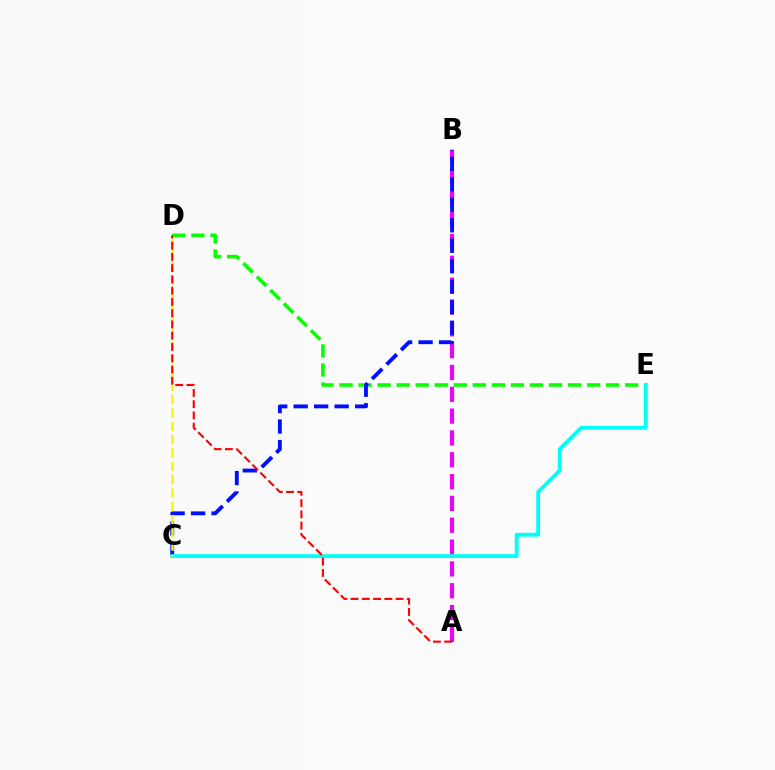{('A', 'B'): [{'color': '#ee00ff', 'line_style': 'dashed', 'thickness': 2.97}], ('D', 'E'): [{'color': '#08ff00', 'line_style': 'dashed', 'thickness': 2.59}], ('B', 'C'): [{'color': '#0010ff', 'line_style': 'dashed', 'thickness': 2.78}], ('C', 'E'): [{'color': '#00fff6', 'line_style': 'solid', 'thickness': 2.76}], ('C', 'D'): [{'color': '#fcf500', 'line_style': 'dashed', 'thickness': 1.81}], ('A', 'D'): [{'color': '#ff0000', 'line_style': 'dashed', 'thickness': 1.53}]}